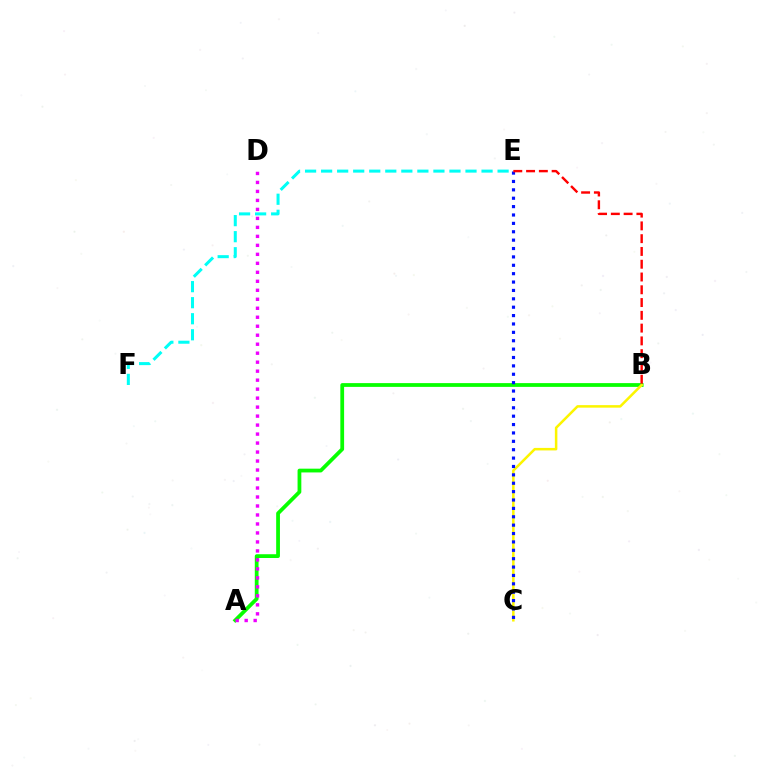{('A', 'B'): [{'color': '#08ff00', 'line_style': 'solid', 'thickness': 2.71}], ('B', 'C'): [{'color': '#fcf500', 'line_style': 'solid', 'thickness': 1.82}], ('C', 'E'): [{'color': '#0010ff', 'line_style': 'dotted', 'thickness': 2.28}], ('E', 'F'): [{'color': '#00fff6', 'line_style': 'dashed', 'thickness': 2.18}], ('A', 'D'): [{'color': '#ee00ff', 'line_style': 'dotted', 'thickness': 2.44}], ('B', 'E'): [{'color': '#ff0000', 'line_style': 'dashed', 'thickness': 1.74}]}